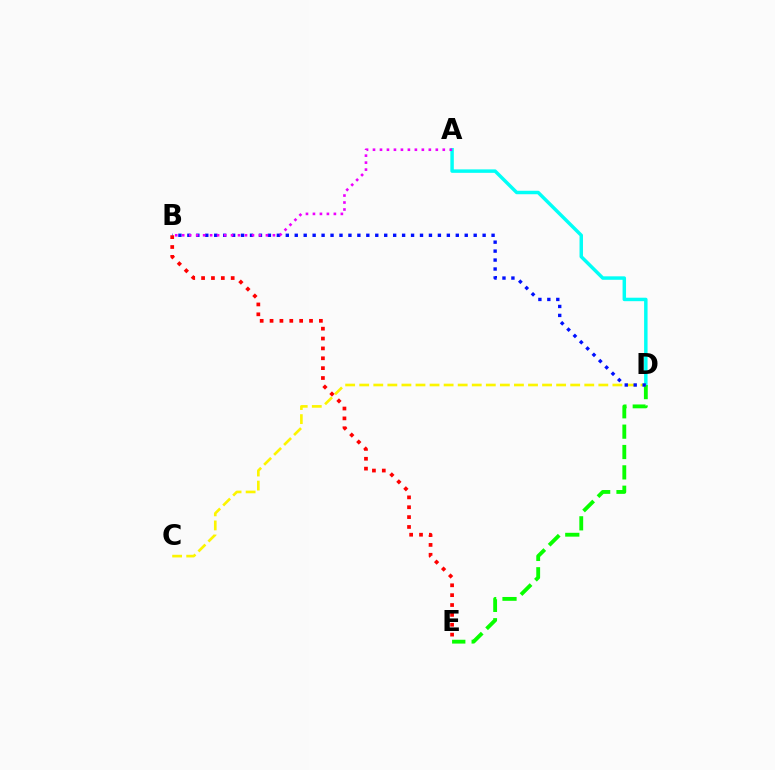{('A', 'D'): [{'color': '#00fff6', 'line_style': 'solid', 'thickness': 2.49}], ('D', 'E'): [{'color': '#08ff00', 'line_style': 'dashed', 'thickness': 2.77}], ('C', 'D'): [{'color': '#fcf500', 'line_style': 'dashed', 'thickness': 1.91}], ('B', 'D'): [{'color': '#0010ff', 'line_style': 'dotted', 'thickness': 2.43}], ('A', 'B'): [{'color': '#ee00ff', 'line_style': 'dotted', 'thickness': 1.9}], ('B', 'E'): [{'color': '#ff0000', 'line_style': 'dotted', 'thickness': 2.68}]}